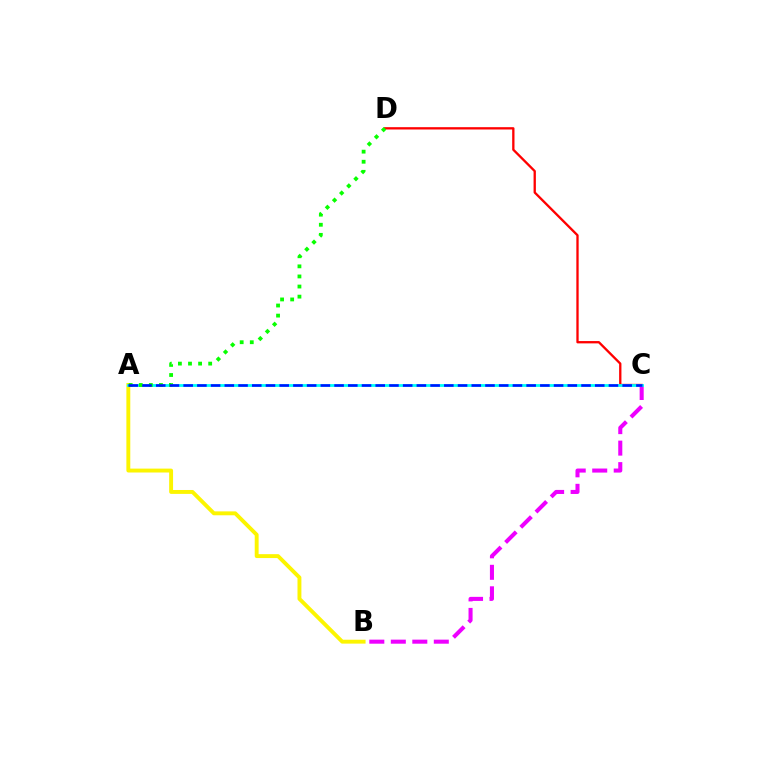{('B', 'C'): [{'color': '#ee00ff', 'line_style': 'dashed', 'thickness': 2.92}], ('A', 'B'): [{'color': '#fcf500', 'line_style': 'solid', 'thickness': 2.81}], ('C', 'D'): [{'color': '#ff0000', 'line_style': 'solid', 'thickness': 1.67}], ('A', 'C'): [{'color': '#00fff6', 'line_style': 'solid', 'thickness': 2.02}, {'color': '#0010ff', 'line_style': 'dashed', 'thickness': 1.86}], ('A', 'D'): [{'color': '#08ff00', 'line_style': 'dotted', 'thickness': 2.74}]}